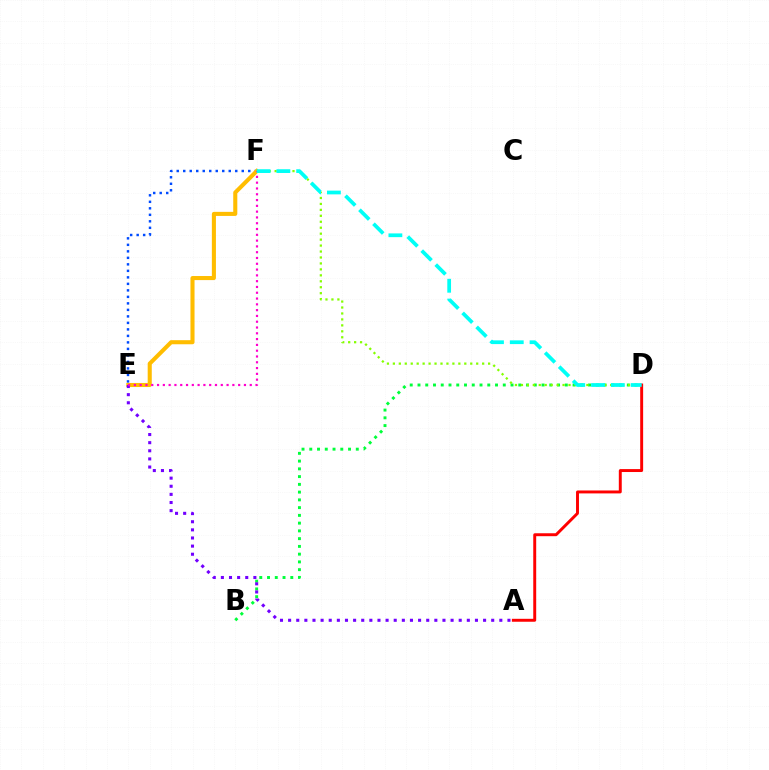{('E', 'F'): [{'color': '#004bff', 'line_style': 'dotted', 'thickness': 1.77}, {'color': '#ffbd00', 'line_style': 'solid', 'thickness': 2.93}, {'color': '#ff00cf', 'line_style': 'dotted', 'thickness': 1.57}], ('B', 'D'): [{'color': '#00ff39', 'line_style': 'dotted', 'thickness': 2.11}], ('A', 'E'): [{'color': '#7200ff', 'line_style': 'dotted', 'thickness': 2.21}], ('D', 'F'): [{'color': '#84ff00', 'line_style': 'dotted', 'thickness': 1.62}, {'color': '#00fff6', 'line_style': 'dashed', 'thickness': 2.69}], ('A', 'D'): [{'color': '#ff0000', 'line_style': 'solid', 'thickness': 2.11}]}